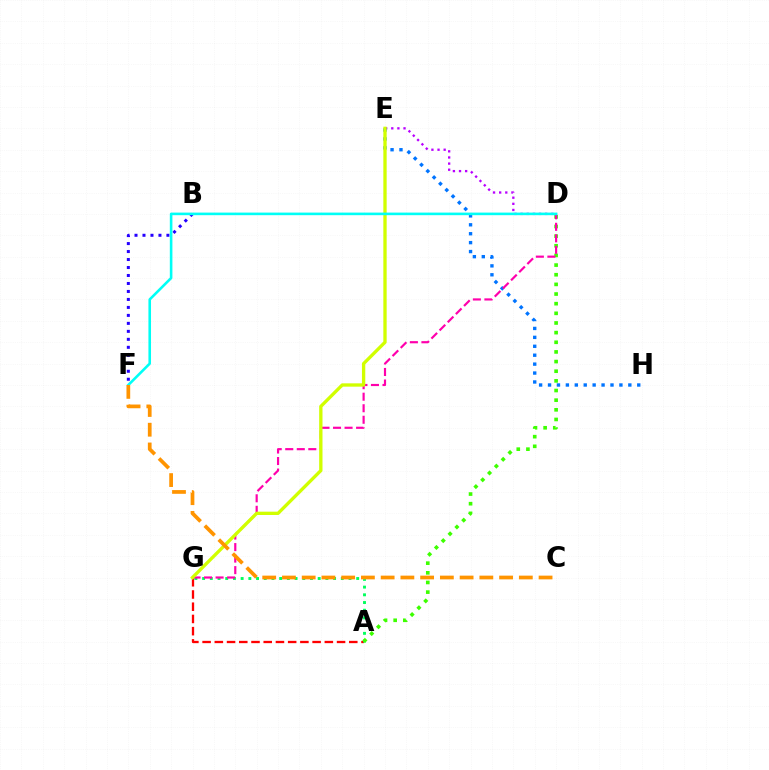{('A', 'G'): [{'color': '#ff0000', 'line_style': 'dashed', 'thickness': 1.66}, {'color': '#00ff5c', 'line_style': 'dotted', 'thickness': 2.09}], ('B', 'F'): [{'color': '#2500ff', 'line_style': 'dotted', 'thickness': 2.17}], ('D', 'E'): [{'color': '#b900ff', 'line_style': 'dotted', 'thickness': 1.66}], ('A', 'D'): [{'color': '#3dff00', 'line_style': 'dotted', 'thickness': 2.62}], ('E', 'H'): [{'color': '#0074ff', 'line_style': 'dotted', 'thickness': 2.42}], ('D', 'G'): [{'color': '#ff00ac', 'line_style': 'dashed', 'thickness': 1.57}], ('E', 'G'): [{'color': '#d1ff00', 'line_style': 'solid', 'thickness': 2.39}], ('D', 'F'): [{'color': '#00fff6', 'line_style': 'solid', 'thickness': 1.87}], ('C', 'F'): [{'color': '#ff9400', 'line_style': 'dashed', 'thickness': 2.68}]}